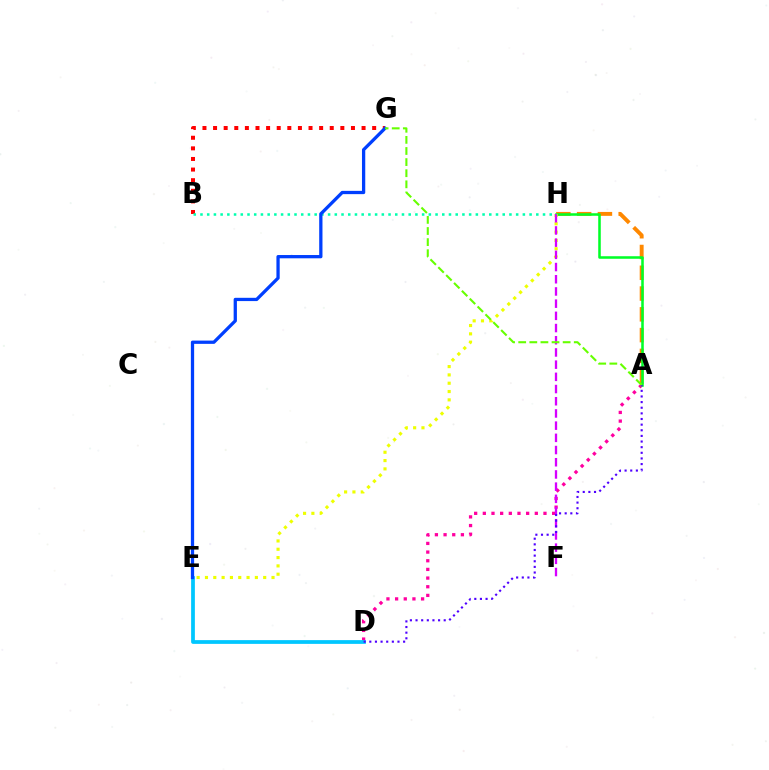{('B', 'G'): [{'color': '#ff0000', 'line_style': 'dotted', 'thickness': 2.88}], ('A', 'H'): [{'color': '#ff8800', 'line_style': 'dashed', 'thickness': 2.82}, {'color': '#00ff27', 'line_style': 'solid', 'thickness': 1.83}], ('A', 'D'): [{'color': '#ff00a0', 'line_style': 'dotted', 'thickness': 2.35}, {'color': '#4f00ff', 'line_style': 'dotted', 'thickness': 1.53}], ('E', 'H'): [{'color': '#eeff00', 'line_style': 'dotted', 'thickness': 2.26}], ('D', 'E'): [{'color': '#00c7ff', 'line_style': 'solid', 'thickness': 2.7}], ('F', 'H'): [{'color': '#d600ff', 'line_style': 'dashed', 'thickness': 1.66}], ('B', 'H'): [{'color': '#00ffaf', 'line_style': 'dotted', 'thickness': 1.82}], ('E', 'G'): [{'color': '#003fff', 'line_style': 'solid', 'thickness': 2.36}], ('A', 'G'): [{'color': '#66ff00', 'line_style': 'dashed', 'thickness': 1.51}]}